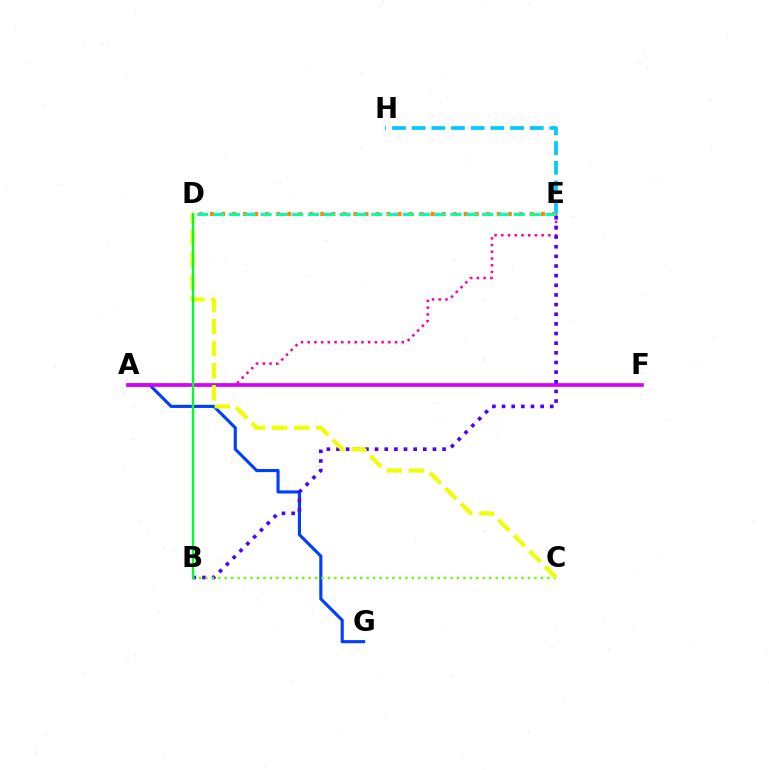{('A', 'E'): [{'color': '#ff00a0', 'line_style': 'dotted', 'thickness': 1.83}], ('A', 'G'): [{'color': '#003fff', 'line_style': 'solid', 'thickness': 2.24}], ('A', 'F'): [{'color': '#ff0000', 'line_style': 'solid', 'thickness': 1.7}, {'color': '#d600ff', 'line_style': 'solid', 'thickness': 2.61}], ('E', 'H'): [{'color': '#00c7ff', 'line_style': 'dashed', 'thickness': 2.67}], ('D', 'E'): [{'color': '#ff8800', 'line_style': 'dotted', 'thickness': 3.0}, {'color': '#00ffaf', 'line_style': 'dashed', 'thickness': 2.15}], ('B', 'E'): [{'color': '#4f00ff', 'line_style': 'dotted', 'thickness': 2.62}], ('B', 'C'): [{'color': '#66ff00', 'line_style': 'dotted', 'thickness': 1.75}], ('C', 'D'): [{'color': '#eeff00', 'line_style': 'dashed', 'thickness': 3.0}], ('B', 'D'): [{'color': '#00ff27', 'line_style': 'solid', 'thickness': 1.65}]}